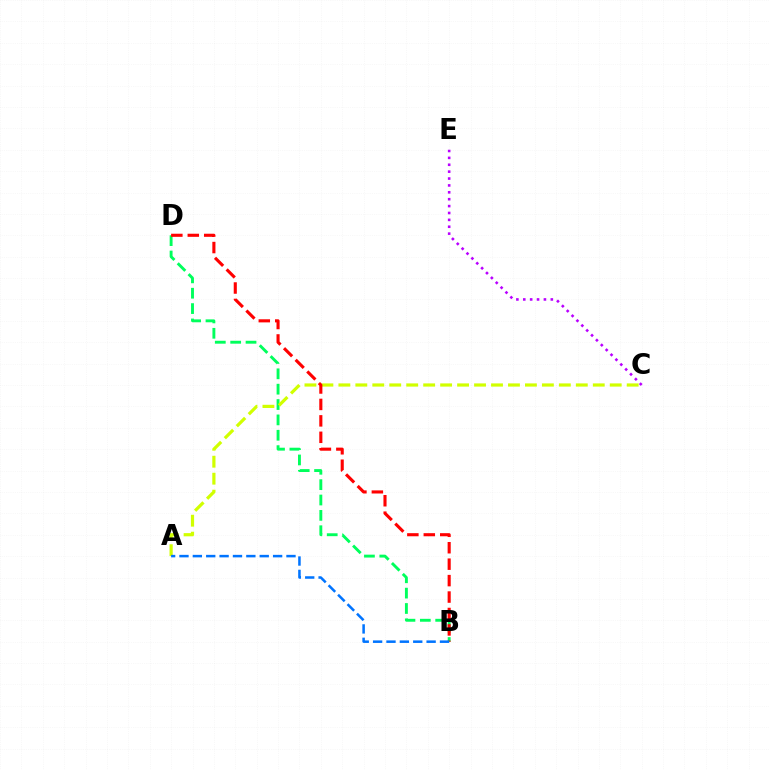{('B', 'D'): [{'color': '#00ff5c', 'line_style': 'dashed', 'thickness': 2.09}, {'color': '#ff0000', 'line_style': 'dashed', 'thickness': 2.23}], ('A', 'C'): [{'color': '#d1ff00', 'line_style': 'dashed', 'thickness': 2.3}], ('A', 'B'): [{'color': '#0074ff', 'line_style': 'dashed', 'thickness': 1.82}], ('C', 'E'): [{'color': '#b900ff', 'line_style': 'dotted', 'thickness': 1.87}]}